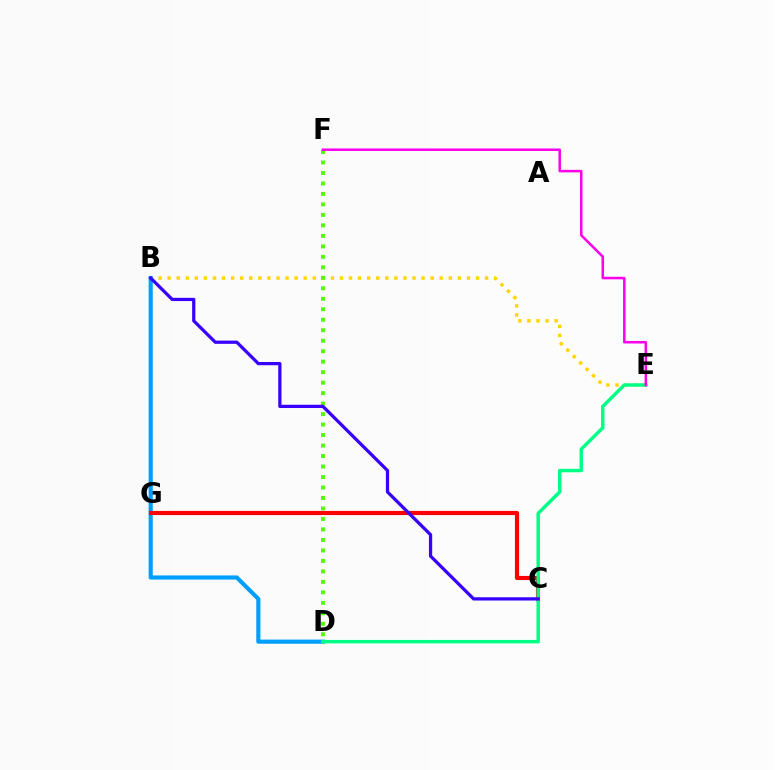{('B', 'E'): [{'color': '#ffd500', 'line_style': 'dotted', 'thickness': 2.46}], ('B', 'D'): [{'color': '#009eff', 'line_style': 'solid', 'thickness': 2.98}], ('C', 'G'): [{'color': '#ff0000', 'line_style': 'solid', 'thickness': 2.98}], ('D', 'E'): [{'color': '#00ff86', 'line_style': 'solid', 'thickness': 2.48}], ('D', 'F'): [{'color': '#4fff00', 'line_style': 'dotted', 'thickness': 2.85}], ('B', 'C'): [{'color': '#3700ff', 'line_style': 'solid', 'thickness': 2.34}], ('E', 'F'): [{'color': '#ff00ed', 'line_style': 'solid', 'thickness': 1.82}]}